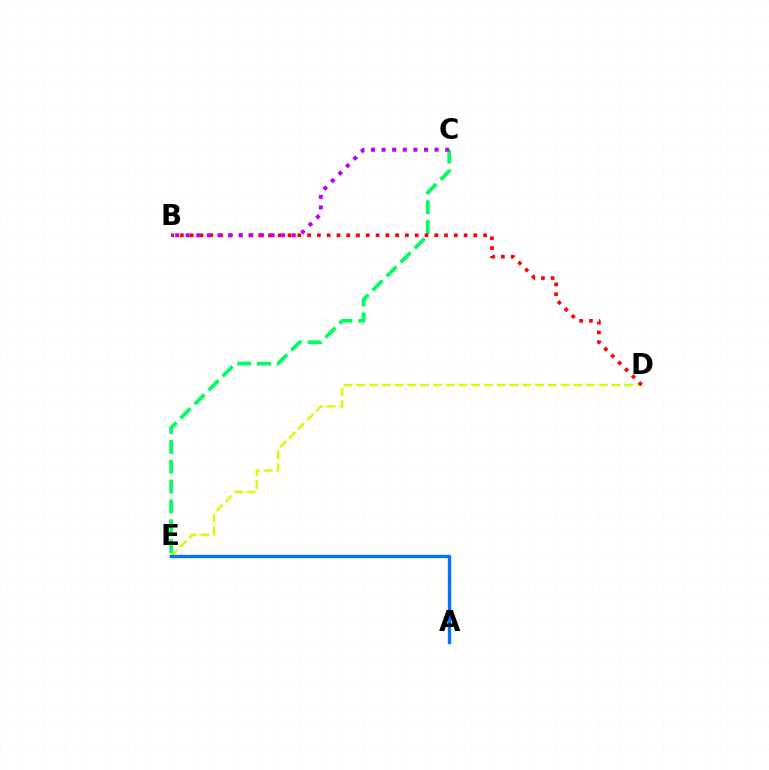{('D', 'E'): [{'color': '#d1ff00', 'line_style': 'dashed', 'thickness': 1.73}], ('C', 'E'): [{'color': '#00ff5c', 'line_style': 'dashed', 'thickness': 2.69}], ('B', 'D'): [{'color': '#ff0000', 'line_style': 'dotted', 'thickness': 2.66}], ('B', 'C'): [{'color': '#b900ff', 'line_style': 'dotted', 'thickness': 2.88}], ('A', 'E'): [{'color': '#0074ff', 'line_style': 'solid', 'thickness': 2.43}]}